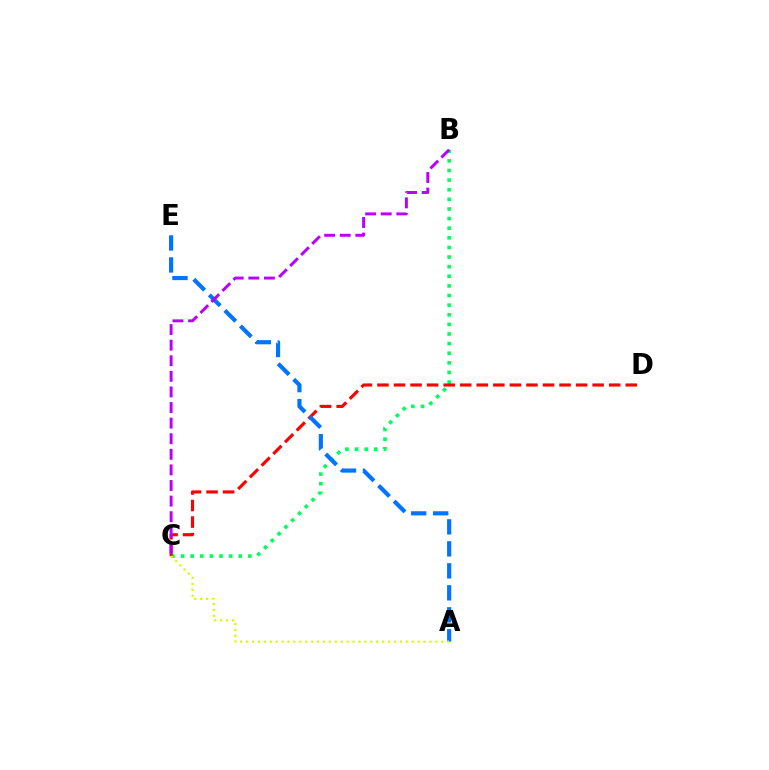{('B', 'C'): [{'color': '#00ff5c', 'line_style': 'dotted', 'thickness': 2.61}, {'color': '#b900ff', 'line_style': 'dashed', 'thickness': 2.12}], ('C', 'D'): [{'color': '#ff0000', 'line_style': 'dashed', 'thickness': 2.25}], ('A', 'E'): [{'color': '#0074ff', 'line_style': 'dashed', 'thickness': 2.99}], ('A', 'C'): [{'color': '#d1ff00', 'line_style': 'dotted', 'thickness': 1.61}]}